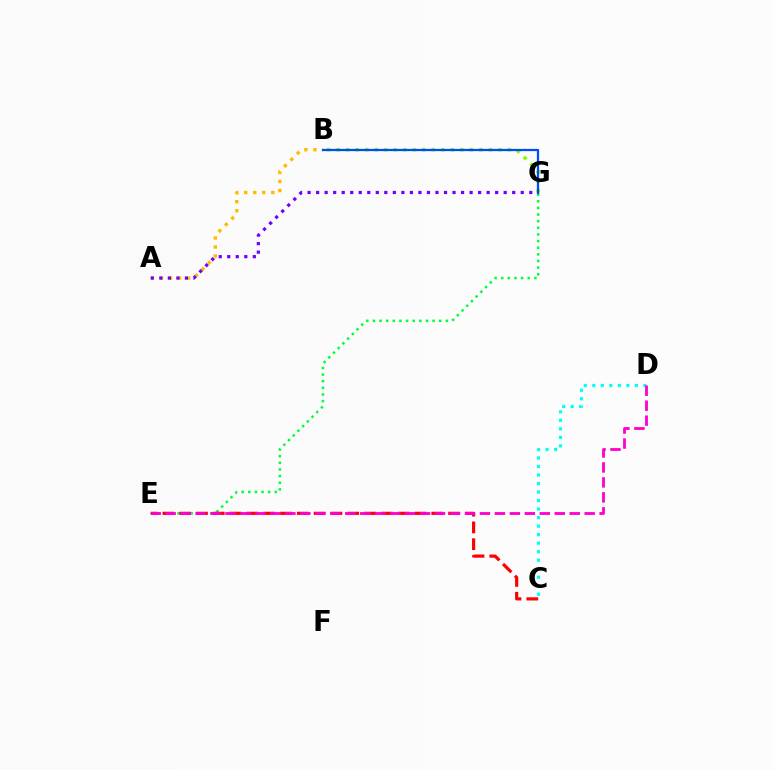{('E', 'G'): [{'color': '#00ff39', 'line_style': 'dotted', 'thickness': 1.8}], ('A', 'B'): [{'color': '#ffbd00', 'line_style': 'dotted', 'thickness': 2.46}], ('B', 'G'): [{'color': '#84ff00', 'line_style': 'dotted', 'thickness': 2.59}, {'color': '#004bff', 'line_style': 'solid', 'thickness': 1.61}], ('C', 'E'): [{'color': '#ff0000', 'line_style': 'dashed', 'thickness': 2.28}], ('C', 'D'): [{'color': '#00fff6', 'line_style': 'dotted', 'thickness': 2.31}], ('D', 'E'): [{'color': '#ff00cf', 'line_style': 'dashed', 'thickness': 2.03}], ('A', 'G'): [{'color': '#7200ff', 'line_style': 'dotted', 'thickness': 2.32}]}